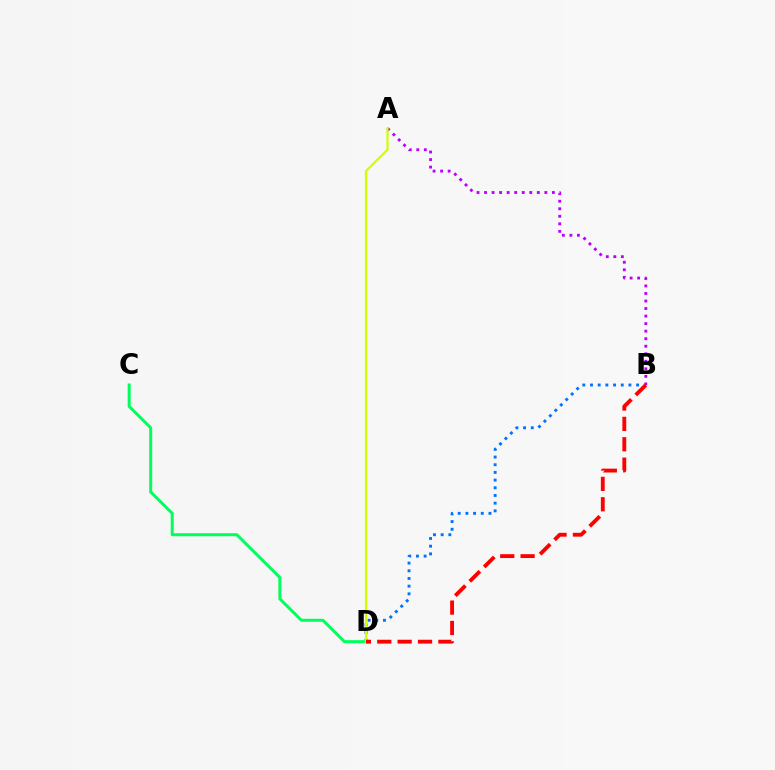{('B', 'D'): [{'color': '#0074ff', 'line_style': 'dotted', 'thickness': 2.09}, {'color': '#ff0000', 'line_style': 'dashed', 'thickness': 2.77}], ('A', 'B'): [{'color': '#b900ff', 'line_style': 'dotted', 'thickness': 2.05}], ('C', 'D'): [{'color': '#00ff5c', 'line_style': 'solid', 'thickness': 2.17}], ('A', 'D'): [{'color': '#d1ff00', 'line_style': 'solid', 'thickness': 1.6}]}